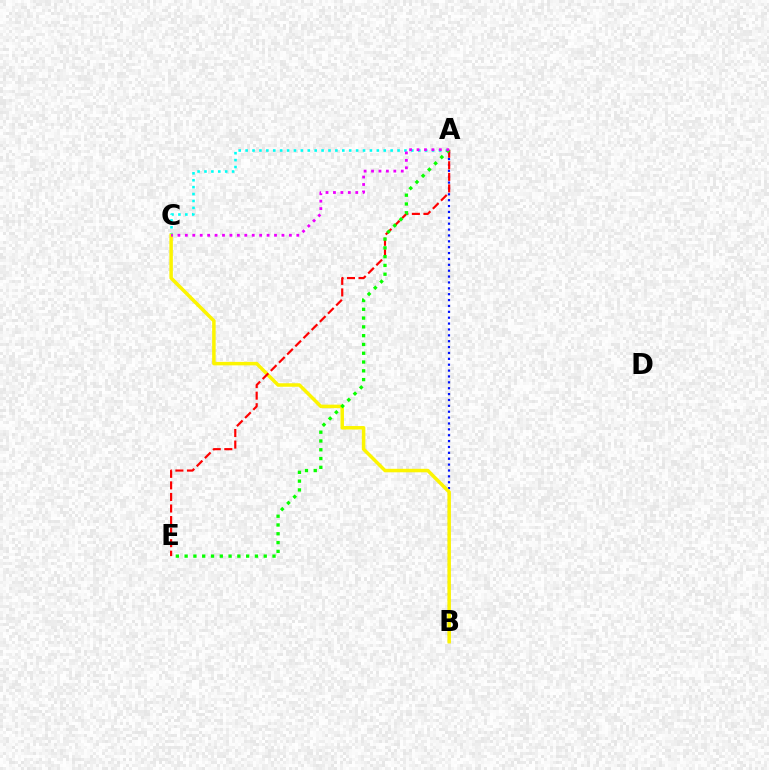{('A', 'C'): [{'color': '#00fff6', 'line_style': 'dotted', 'thickness': 1.88}, {'color': '#ee00ff', 'line_style': 'dotted', 'thickness': 2.02}], ('A', 'B'): [{'color': '#0010ff', 'line_style': 'dotted', 'thickness': 1.6}], ('B', 'C'): [{'color': '#fcf500', 'line_style': 'solid', 'thickness': 2.52}], ('A', 'E'): [{'color': '#ff0000', 'line_style': 'dashed', 'thickness': 1.57}, {'color': '#08ff00', 'line_style': 'dotted', 'thickness': 2.39}]}